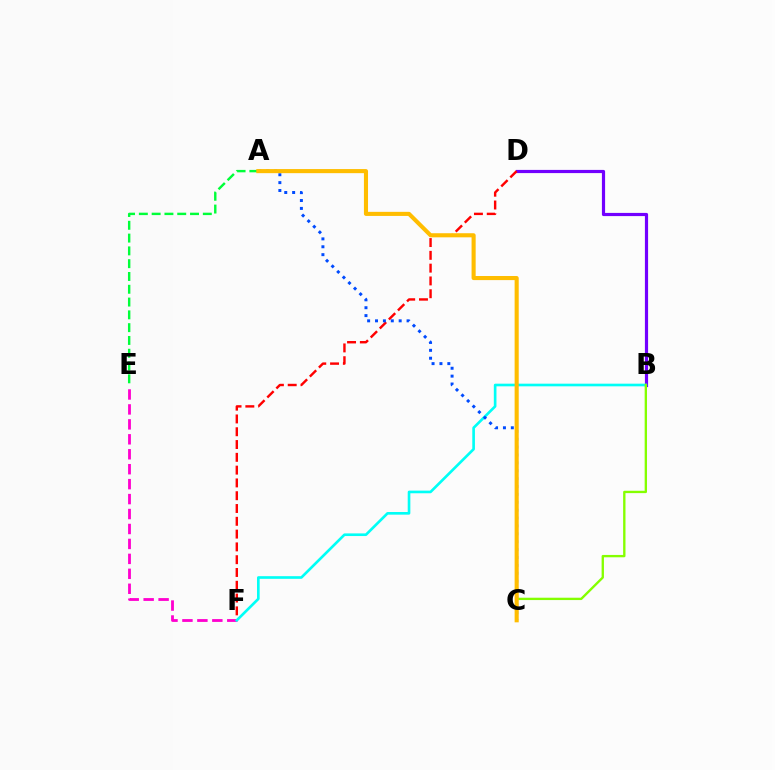{('B', 'D'): [{'color': '#7200ff', 'line_style': 'solid', 'thickness': 2.3}], ('A', 'E'): [{'color': '#00ff39', 'line_style': 'dashed', 'thickness': 1.74}], ('D', 'F'): [{'color': '#ff0000', 'line_style': 'dashed', 'thickness': 1.74}], ('E', 'F'): [{'color': '#ff00cf', 'line_style': 'dashed', 'thickness': 2.03}], ('B', 'F'): [{'color': '#00fff6', 'line_style': 'solid', 'thickness': 1.9}], ('A', 'C'): [{'color': '#004bff', 'line_style': 'dotted', 'thickness': 2.14}, {'color': '#ffbd00', 'line_style': 'solid', 'thickness': 2.95}], ('B', 'C'): [{'color': '#84ff00', 'line_style': 'solid', 'thickness': 1.69}]}